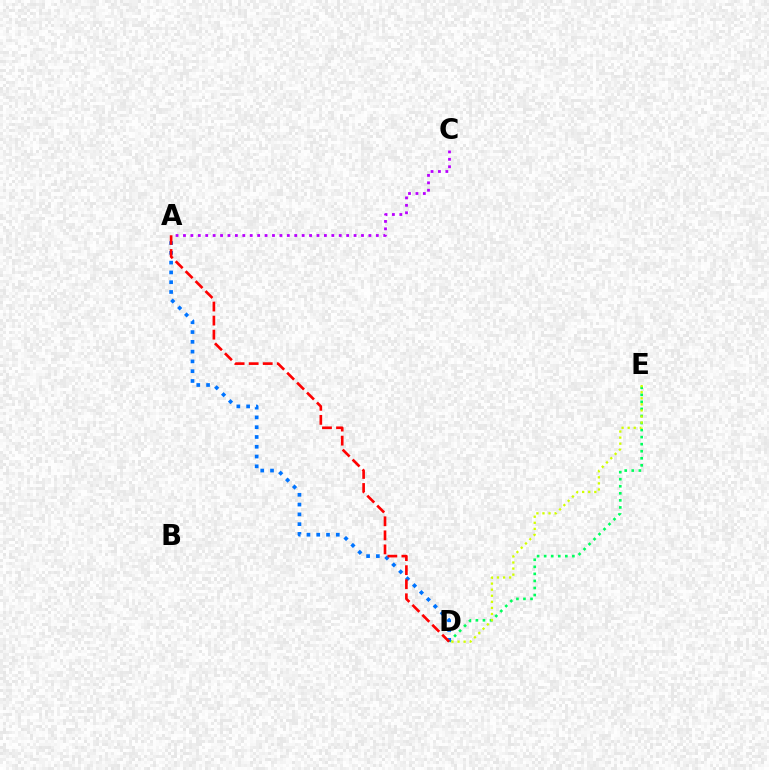{('D', 'E'): [{'color': '#00ff5c', 'line_style': 'dotted', 'thickness': 1.92}, {'color': '#d1ff00', 'line_style': 'dotted', 'thickness': 1.65}], ('A', 'C'): [{'color': '#b900ff', 'line_style': 'dotted', 'thickness': 2.02}], ('A', 'D'): [{'color': '#0074ff', 'line_style': 'dotted', 'thickness': 2.66}, {'color': '#ff0000', 'line_style': 'dashed', 'thickness': 1.91}]}